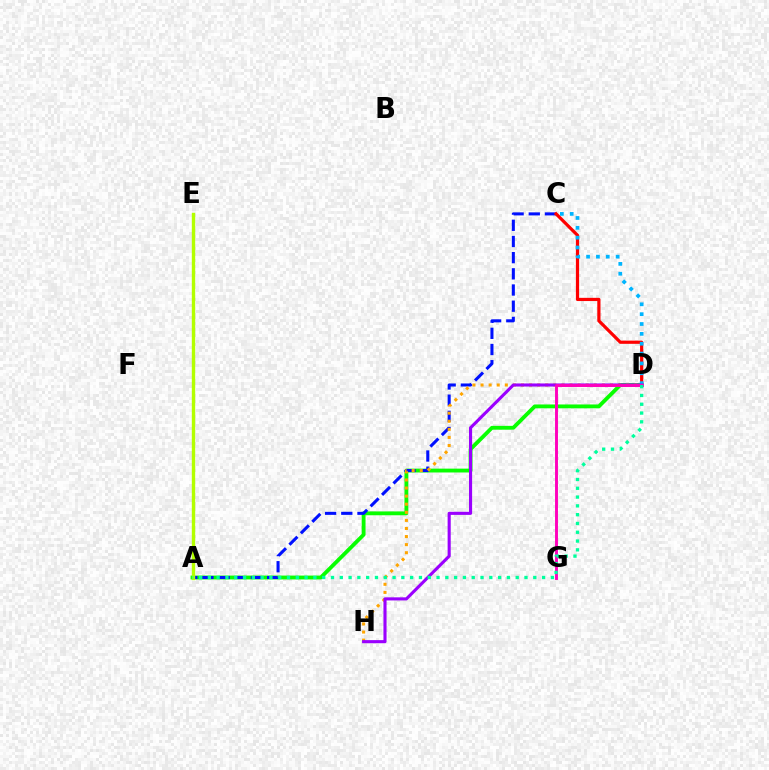{('A', 'D'): [{'color': '#08ff00', 'line_style': 'solid', 'thickness': 2.77}, {'color': '#00ff9d', 'line_style': 'dotted', 'thickness': 2.39}], ('A', 'C'): [{'color': '#0010ff', 'line_style': 'dashed', 'thickness': 2.2}], ('D', 'H'): [{'color': '#ffa500', 'line_style': 'dotted', 'thickness': 2.2}, {'color': '#9b00ff', 'line_style': 'solid', 'thickness': 2.23}], ('C', 'D'): [{'color': '#ff0000', 'line_style': 'solid', 'thickness': 2.31}, {'color': '#00b5ff', 'line_style': 'dotted', 'thickness': 2.68}], ('D', 'G'): [{'color': '#ff00bd', 'line_style': 'solid', 'thickness': 2.09}], ('A', 'E'): [{'color': '#b3ff00', 'line_style': 'solid', 'thickness': 2.43}]}